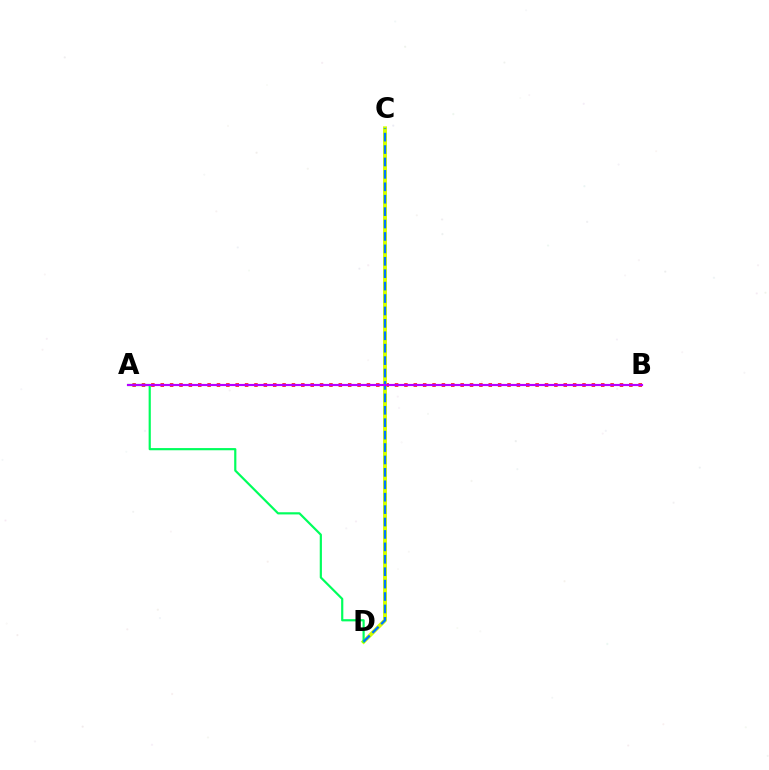{('A', 'B'): [{'color': '#ff0000', 'line_style': 'dotted', 'thickness': 2.55}, {'color': '#b900ff', 'line_style': 'solid', 'thickness': 1.55}], ('C', 'D'): [{'color': '#d1ff00', 'line_style': 'solid', 'thickness': 2.83}, {'color': '#0074ff', 'line_style': 'dashed', 'thickness': 1.69}], ('A', 'D'): [{'color': '#00ff5c', 'line_style': 'solid', 'thickness': 1.57}]}